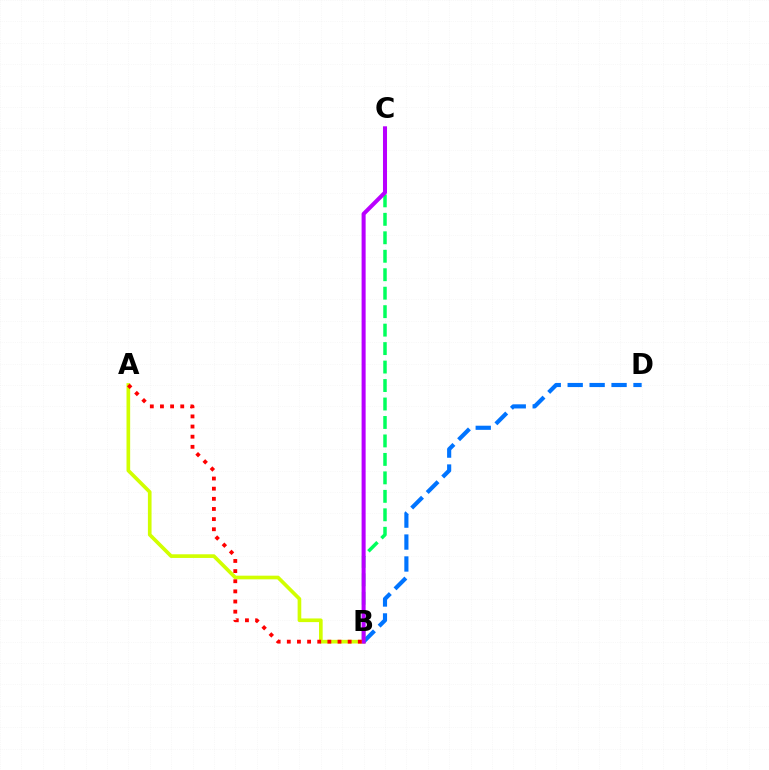{('A', 'B'): [{'color': '#d1ff00', 'line_style': 'solid', 'thickness': 2.63}, {'color': '#ff0000', 'line_style': 'dotted', 'thickness': 2.76}], ('B', 'D'): [{'color': '#0074ff', 'line_style': 'dashed', 'thickness': 2.98}], ('B', 'C'): [{'color': '#00ff5c', 'line_style': 'dashed', 'thickness': 2.51}, {'color': '#b900ff', 'line_style': 'solid', 'thickness': 2.91}]}